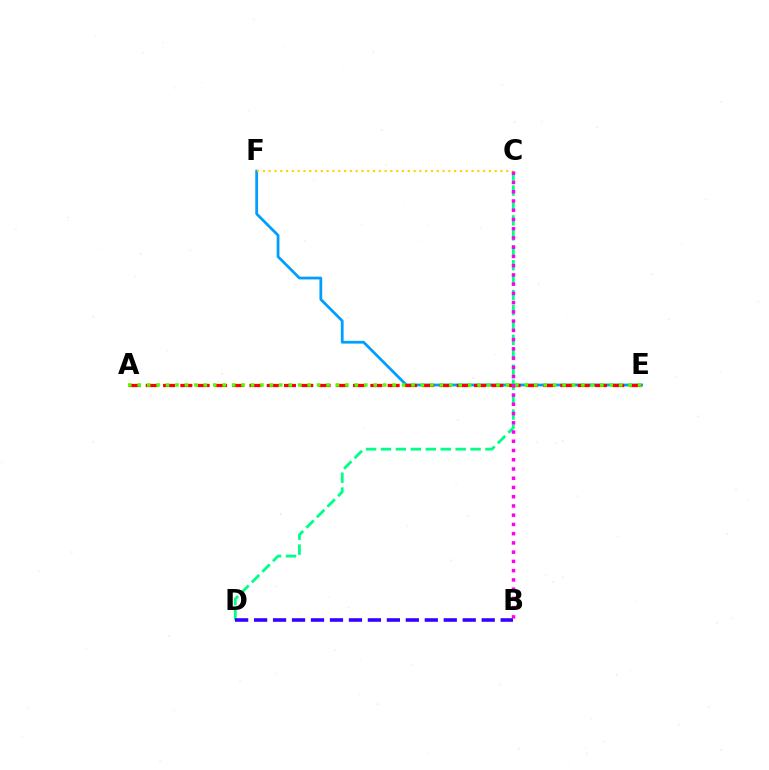{('E', 'F'): [{'color': '#009eff', 'line_style': 'solid', 'thickness': 1.99}], ('C', 'D'): [{'color': '#00ff86', 'line_style': 'dashed', 'thickness': 2.03}], ('B', 'D'): [{'color': '#3700ff', 'line_style': 'dashed', 'thickness': 2.58}], ('A', 'E'): [{'color': '#ff0000', 'line_style': 'dashed', 'thickness': 2.35}, {'color': '#4fff00', 'line_style': 'dotted', 'thickness': 2.56}], ('C', 'F'): [{'color': '#ffd500', 'line_style': 'dotted', 'thickness': 1.57}], ('B', 'C'): [{'color': '#ff00ed', 'line_style': 'dotted', 'thickness': 2.51}]}